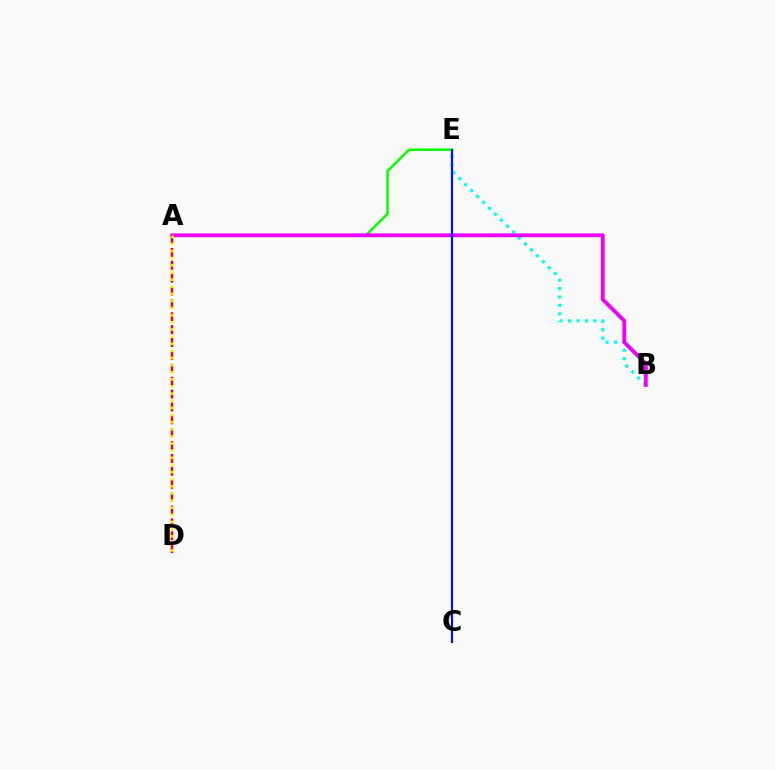{('A', 'E'): [{'color': '#08ff00', 'line_style': 'solid', 'thickness': 1.81}], ('B', 'E'): [{'color': '#00fff6', 'line_style': 'dotted', 'thickness': 2.29}], ('A', 'B'): [{'color': '#ee00ff', 'line_style': 'solid', 'thickness': 2.75}], ('A', 'D'): [{'color': '#ff0000', 'line_style': 'dashed', 'thickness': 1.75}, {'color': '#fcf500', 'line_style': 'dotted', 'thickness': 1.94}], ('C', 'E'): [{'color': '#0010ff', 'line_style': 'solid', 'thickness': 1.58}]}